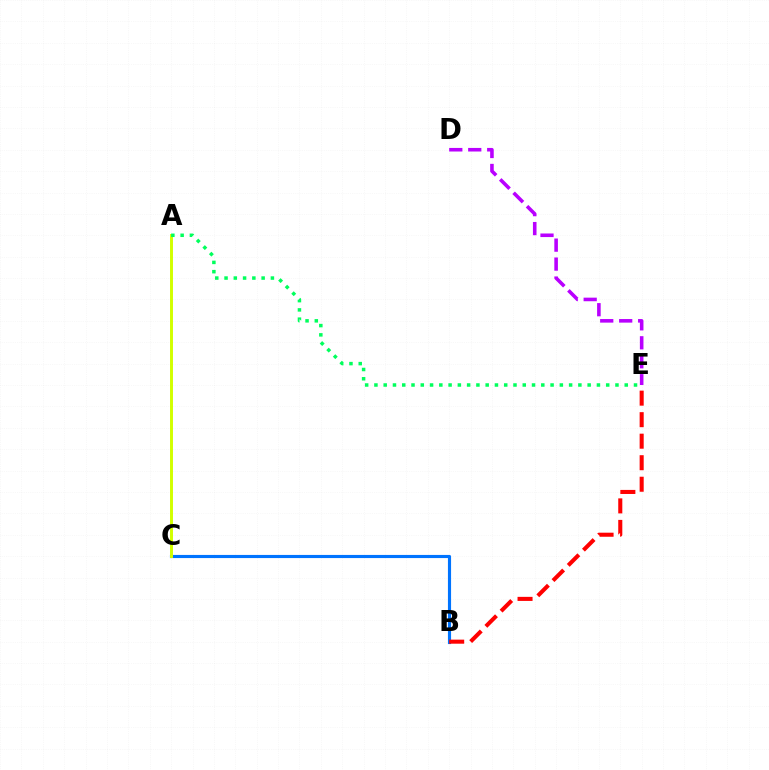{('B', 'C'): [{'color': '#0074ff', 'line_style': 'solid', 'thickness': 2.26}], ('D', 'E'): [{'color': '#b900ff', 'line_style': 'dashed', 'thickness': 2.58}], ('A', 'C'): [{'color': '#d1ff00', 'line_style': 'solid', 'thickness': 2.13}], ('B', 'E'): [{'color': '#ff0000', 'line_style': 'dashed', 'thickness': 2.92}], ('A', 'E'): [{'color': '#00ff5c', 'line_style': 'dotted', 'thickness': 2.52}]}